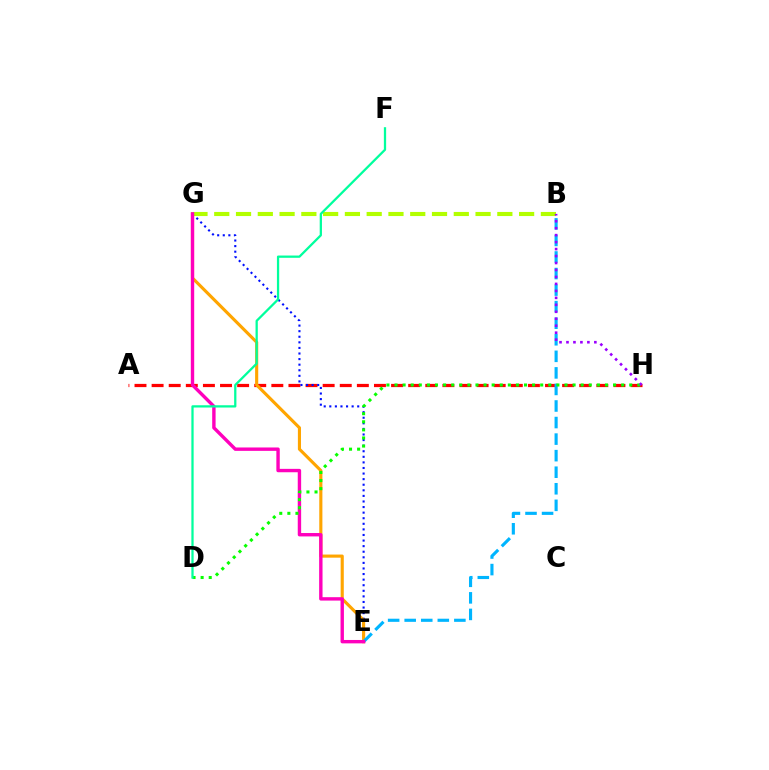{('A', 'H'): [{'color': '#ff0000', 'line_style': 'dashed', 'thickness': 2.32}], ('E', 'G'): [{'color': '#0010ff', 'line_style': 'dotted', 'thickness': 1.52}, {'color': '#ffa500', 'line_style': 'solid', 'thickness': 2.25}, {'color': '#ff00bd', 'line_style': 'solid', 'thickness': 2.44}], ('B', 'G'): [{'color': '#b3ff00', 'line_style': 'dashed', 'thickness': 2.96}], ('B', 'E'): [{'color': '#00b5ff', 'line_style': 'dashed', 'thickness': 2.25}], ('D', 'H'): [{'color': '#08ff00', 'line_style': 'dotted', 'thickness': 2.2}], ('D', 'F'): [{'color': '#00ff9d', 'line_style': 'solid', 'thickness': 1.63}], ('B', 'H'): [{'color': '#9b00ff', 'line_style': 'dotted', 'thickness': 1.89}]}